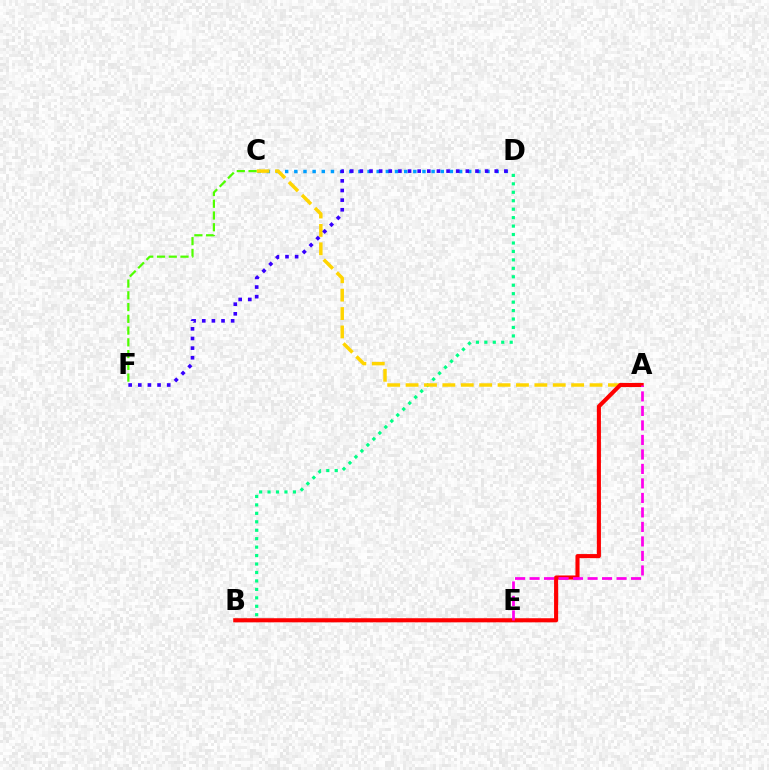{('B', 'D'): [{'color': '#00ff86', 'line_style': 'dotted', 'thickness': 2.3}], ('C', 'D'): [{'color': '#009eff', 'line_style': 'dotted', 'thickness': 2.49}], ('A', 'C'): [{'color': '#ffd500', 'line_style': 'dashed', 'thickness': 2.5}], ('A', 'B'): [{'color': '#ff0000', 'line_style': 'solid', 'thickness': 2.95}], ('C', 'F'): [{'color': '#4fff00', 'line_style': 'dashed', 'thickness': 1.6}], ('A', 'E'): [{'color': '#ff00ed', 'line_style': 'dashed', 'thickness': 1.97}], ('D', 'F'): [{'color': '#3700ff', 'line_style': 'dotted', 'thickness': 2.62}]}